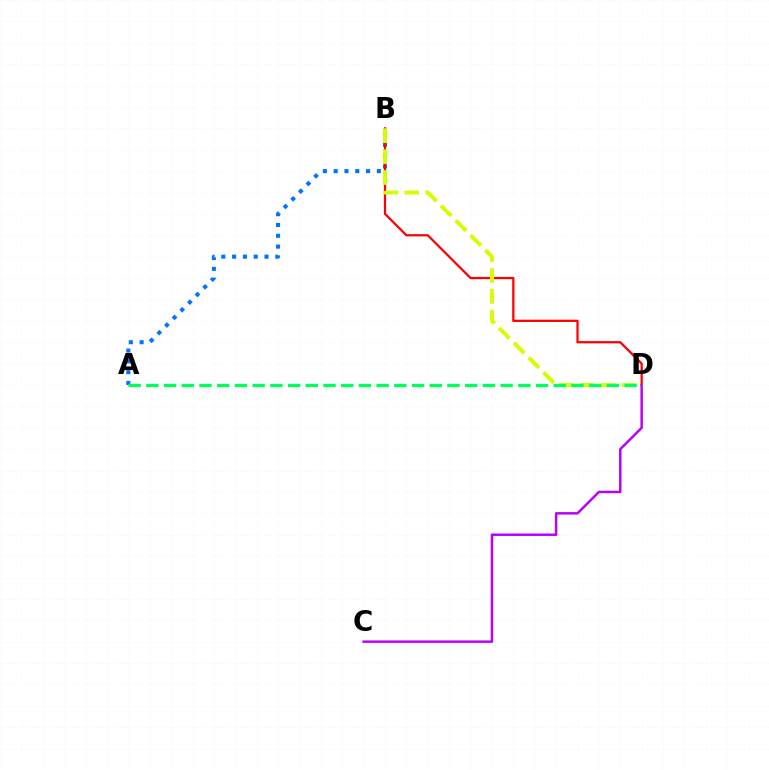{('A', 'B'): [{'color': '#0074ff', 'line_style': 'dotted', 'thickness': 2.94}], ('B', 'D'): [{'color': '#ff0000', 'line_style': 'solid', 'thickness': 1.62}, {'color': '#d1ff00', 'line_style': 'dashed', 'thickness': 2.84}], ('C', 'D'): [{'color': '#b900ff', 'line_style': 'solid', 'thickness': 1.78}], ('A', 'D'): [{'color': '#00ff5c', 'line_style': 'dashed', 'thickness': 2.41}]}